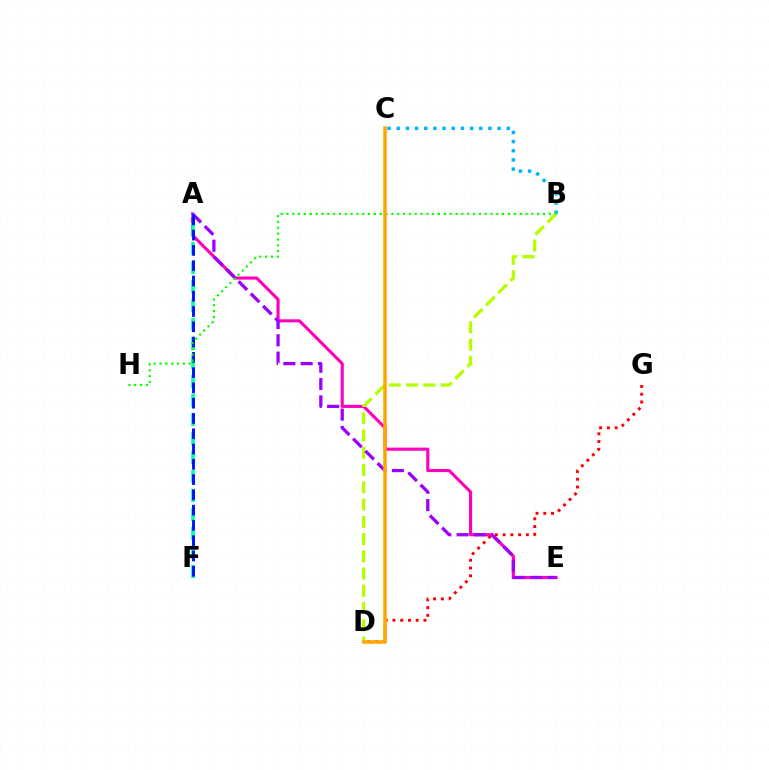{('A', 'E'): [{'color': '#ff00bd', 'line_style': 'solid', 'thickness': 2.23}, {'color': '#9b00ff', 'line_style': 'dashed', 'thickness': 2.35}], ('A', 'F'): [{'color': '#00ff9d', 'line_style': 'dashed', 'thickness': 2.58}, {'color': '#0010ff', 'line_style': 'dashed', 'thickness': 2.08}], ('B', 'C'): [{'color': '#00b5ff', 'line_style': 'dotted', 'thickness': 2.49}], ('B', 'D'): [{'color': '#b3ff00', 'line_style': 'dashed', 'thickness': 2.35}], ('D', 'G'): [{'color': '#ff0000', 'line_style': 'dotted', 'thickness': 2.11}], ('B', 'H'): [{'color': '#08ff00', 'line_style': 'dotted', 'thickness': 1.58}], ('C', 'D'): [{'color': '#ffa500', 'line_style': 'solid', 'thickness': 2.54}]}